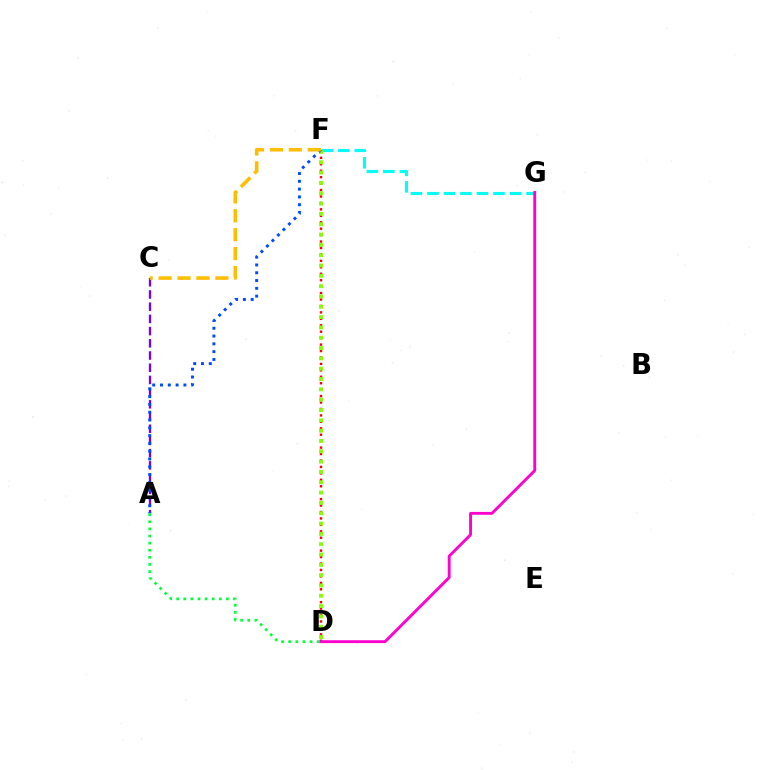{('F', 'G'): [{'color': '#00fff6', 'line_style': 'dashed', 'thickness': 2.24}], ('D', 'F'): [{'color': '#ff0000', 'line_style': 'dotted', 'thickness': 1.75}, {'color': '#84ff00', 'line_style': 'dotted', 'thickness': 2.8}], ('A', 'C'): [{'color': '#7200ff', 'line_style': 'dashed', 'thickness': 1.66}], ('D', 'G'): [{'color': '#ff00cf', 'line_style': 'solid', 'thickness': 2.06}], ('A', 'F'): [{'color': '#004bff', 'line_style': 'dotted', 'thickness': 2.12}], ('A', 'D'): [{'color': '#00ff39', 'line_style': 'dotted', 'thickness': 1.93}], ('C', 'F'): [{'color': '#ffbd00', 'line_style': 'dashed', 'thickness': 2.57}]}